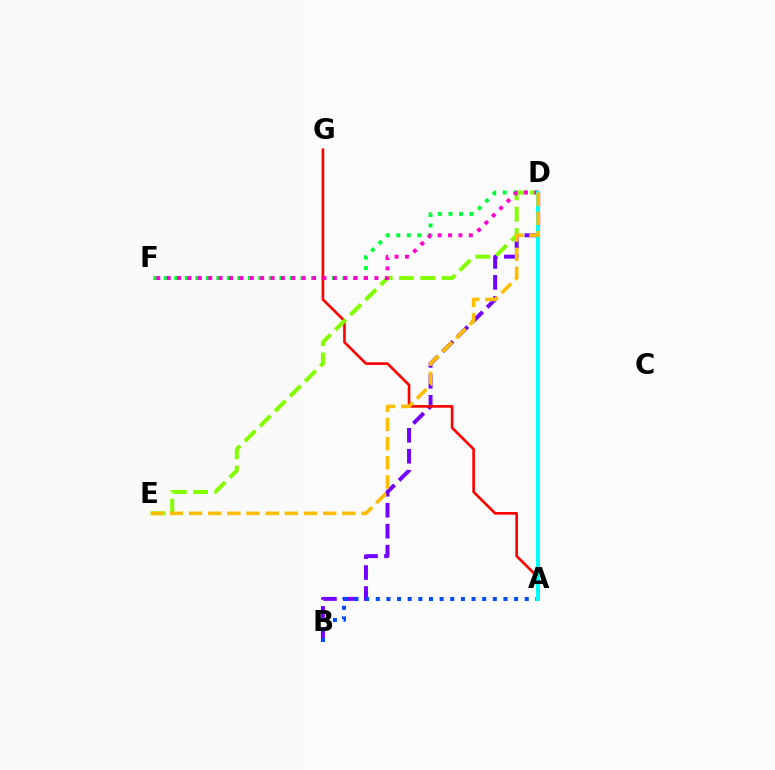{('D', 'F'): [{'color': '#00ff39', 'line_style': 'dotted', 'thickness': 2.86}, {'color': '#ff00cf', 'line_style': 'dotted', 'thickness': 2.82}], ('B', 'D'): [{'color': '#7200ff', 'line_style': 'dashed', 'thickness': 2.85}], ('A', 'G'): [{'color': '#ff0000', 'line_style': 'solid', 'thickness': 1.9}], ('A', 'B'): [{'color': '#004bff', 'line_style': 'dotted', 'thickness': 2.89}], ('D', 'E'): [{'color': '#84ff00', 'line_style': 'dashed', 'thickness': 2.89}, {'color': '#ffbd00', 'line_style': 'dashed', 'thickness': 2.6}], ('A', 'D'): [{'color': '#00fff6', 'line_style': 'solid', 'thickness': 2.87}]}